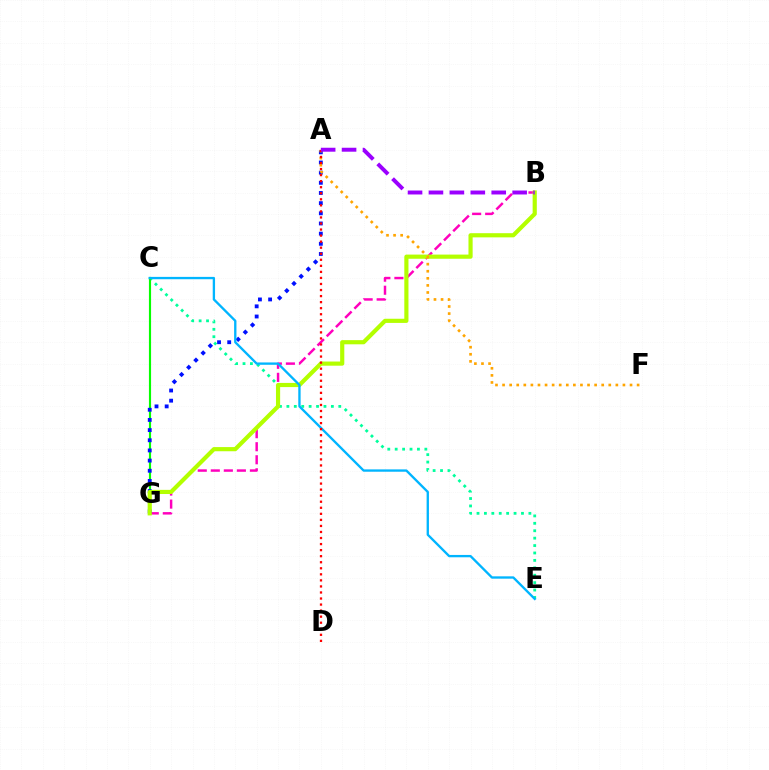{('B', 'G'): [{'color': '#ff00bd', 'line_style': 'dashed', 'thickness': 1.77}, {'color': '#b3ff00', 'line_style': 'solid', 'thickness': 3.0}], ('C', 'E'): [{'color': '#00ff9d', 'line_style': 'dotted', 'thickness': 2.01}, {'color': '#00b5ff', 'line_style': 'solid', 'thickness': 1.68}], ('C', 'G'): [{'color': '#08ff00', 'line_style': 'solid', 'thickness': 1.54}], ('A', 'G'): [{'color': '#0010ff', 'line_style': 'dotted', 'thickness': 2.76}], ('A', 'F'): [{'color': '#ffa500', 'line_style': 'dotted', 'thickness': 1.92}], ('A', 'D'): [{'color': '#ff0000', 'line_style': 'dotted', 'thickness': 1.64}], ('A', 'B'): [{'color': '#9b00ff', 'line_style': 'dashed', 'thickness': 2.84}]}